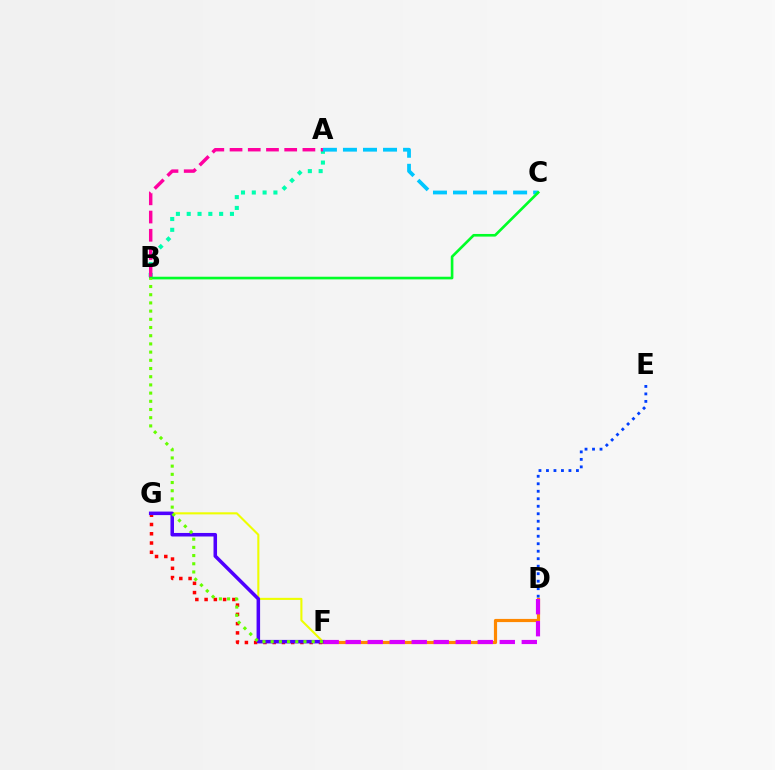{('D', 'E'): [{'color': '#003fff', 'line_style': 'dotted', 'thickness': 2.04}], ('D', 'F'): [{'color': '#ff8800', 'line_style': 'solid', 'thickness': 2.28}, {'color': '#d600ff', 'line_style': 'dashed', 'thickness': 2.99}], ('F', 'G'): [{'color': '#eeff00', 'line_style': 'solid', 'thickness': 1.51}, {'color': '#ff0000', 'line_style': 'dotted', 'thickness': 2.52}, {'color': '#4f00ff', 'line_style': 'solid', 'thickness': 2.54}], ('A', 'B'): [{'color': '#00ffaf', 'line_style': 'dotted', 'thickness': 2.94}, {'color': '#ff00a0', 'line_style': 'dashed', 'thickness': 2.47}], ('A', 'C'): [{'color': '#00c7ff', 'line_style': 'dashed', 'thickness': 2.72}], ('B', 'C'): [{'color': '#00ff27', 'line_style': 'solid', 'thickness': 1.9}], ('B', 'F'): [{'color': '#66ff00', 'line_style': 'dotted', 'thickness': 2.23}]}